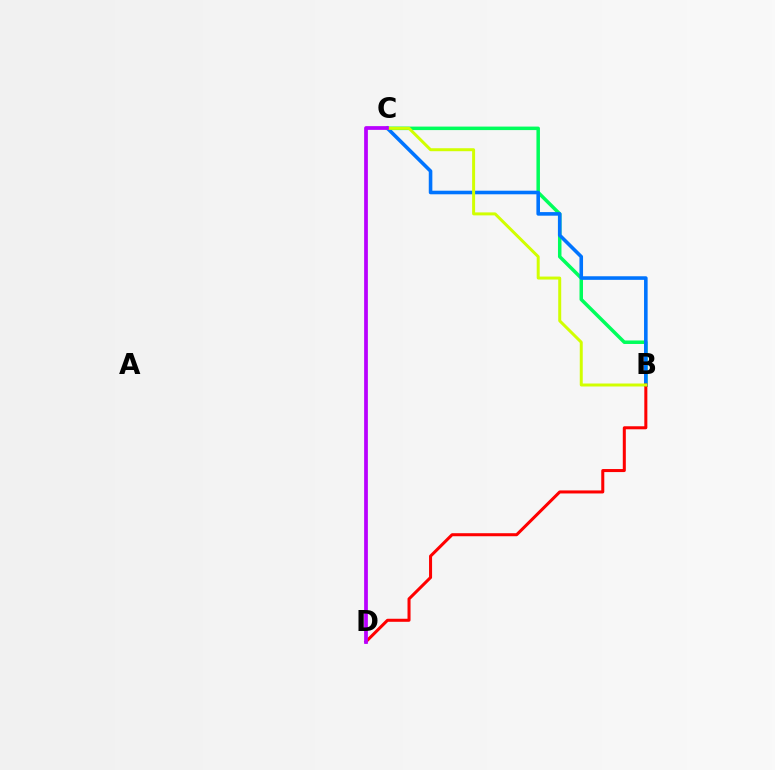{('B', 'C'): [{'color': '#00ff5c', 'line_style': 'solid', 'thickness': 2.52}, {'color': '#0074ff', 'line_style': 'solid', 'thickness': 2.58}, {'color': '#d1ff00', 'line_style': 'solid', 'thickness': 2.14}], ('B', 'D'): [{'color': '#ff0000', 'line_style': 'solid', 'thickness': 2.18}], ('C', 'D'): [{'color': '#b900ff', 'line_style': 'solid', 'thickness': 2.69}]}